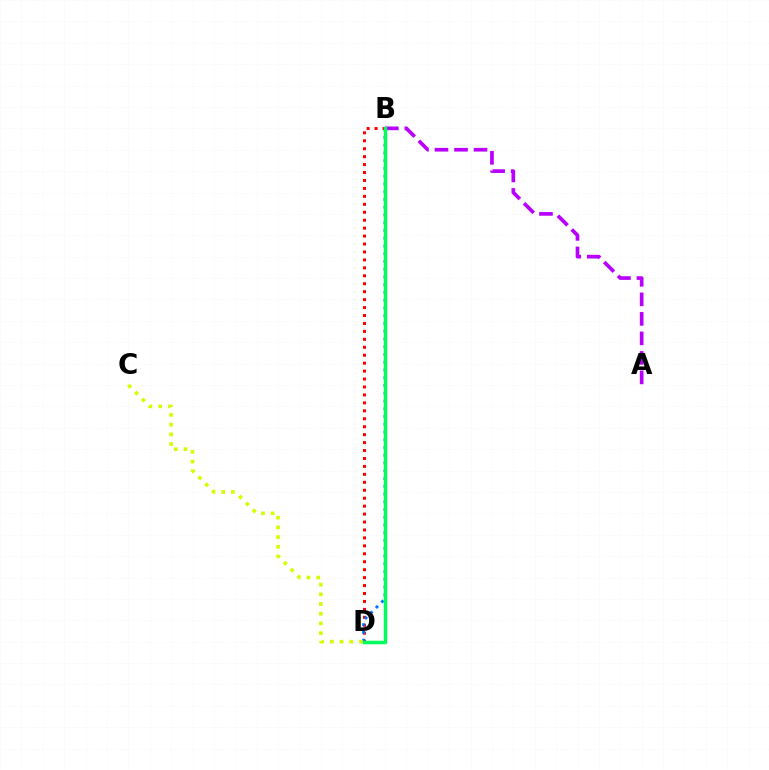{('B', 'D'): [{'color': '#ff0000', 'line_style': 'dotted', 'thickness': 2.16}, {'color': '#0074ff', 'line_style': 'dotted', 'thickness': 2.11}, {'color': '#00ff5c', 'line_style': 'solid', 'thickness': 2.5}], ('A', 'B'): [{'color': '#b900ff', 'line_style': 'dashed', 'thickness': 2.65}], ('C', 'D'): [{'color': '#d1ff00', 'line_style': 'dotted', 'thickness': 2.64}]}